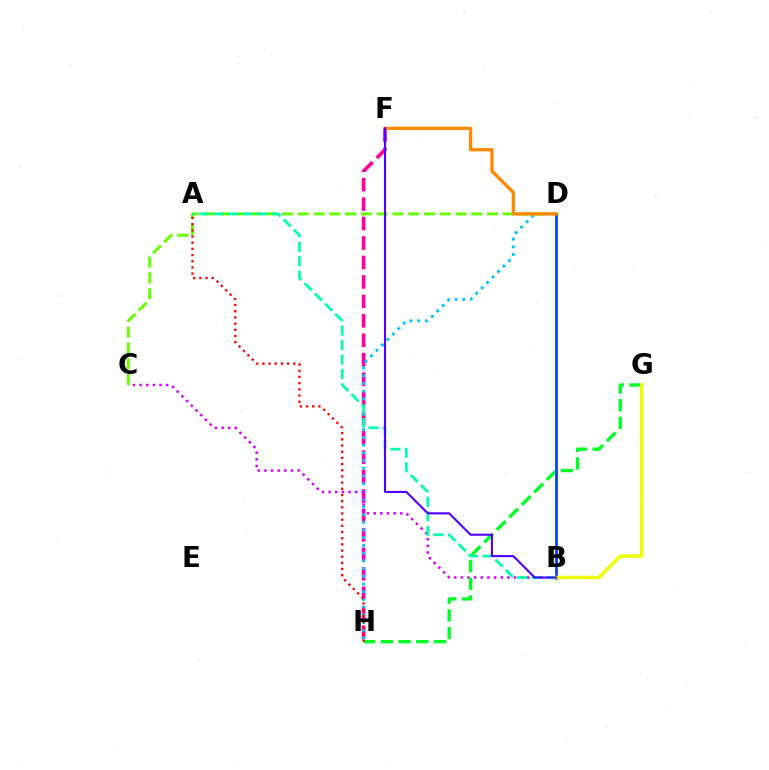{('F', 'H'): [{'color': '#ff00a0', 'line_style': 'dashed', 'thickness': 2.64}], ('D', 'H'): [{'color': '#00c7ff', 'line_style': 'dotted', 'thickness': 2.1}], ('B', 'C'): [{'color': '#d600ff', 'line_style': 'dotted', 'thickness': 1.81}], ('G', 'H'): [{'color': '#00ff27', 'line_style': 'dashed', 'thickness': 2.41}], ('C', 'D'): [{'color': '#66ff00', 'line_style': 'dashed', 'thickness': 2.14}], ('A', 'B'): [{'color': '#00ffaf', 'line_style': 'dashed', 'thickness': 1.97}], ('B', 'D'): [{'color': '#003fff', 'line_style': 'solid', 'thickness': 1.97}], ('B', 'G'): [{'color': '#eeff00', 'line_style': 'solid', 'thickness': 2.47}], ('A', 'H'): [{'color': '#ff0000', 'line_style': 'dotted', 'thickness': 1.68}], ('D', 'F'): [{'color': '#ff8800', 'line_style': 'solid', 'thickness': 2.37}], ('B', 'F'): [{'color': '#4f00ff', 'line_style': 'solid', 'thickness': 1.5}]}